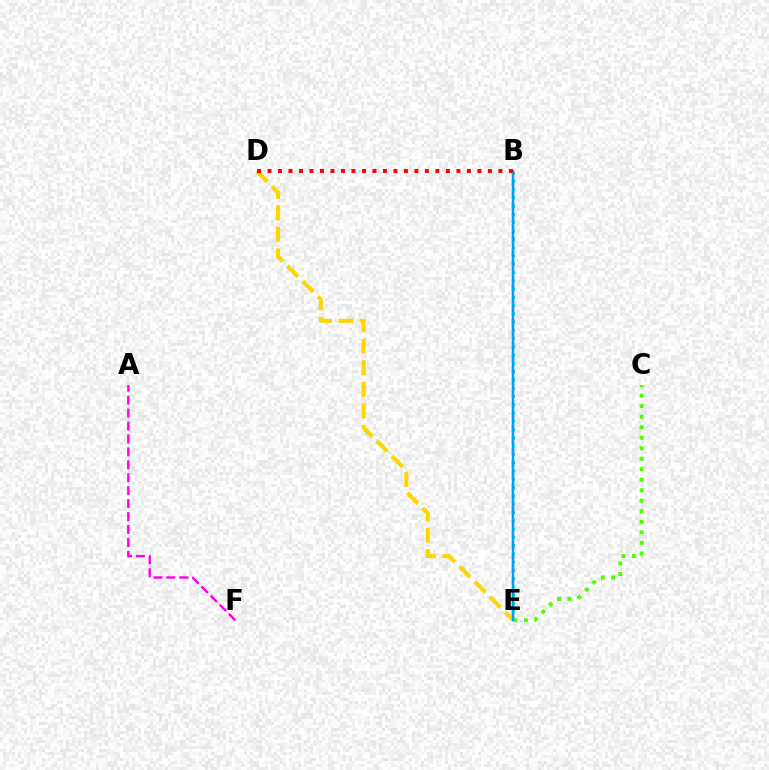{('C', 'E'): [{'color': '#4fff00', 'line_style': 'dotted', 'thickness': 2.86}], ('B', 'E'): [{'color': '#00ff86', 'line_style': 'dotted', 'thickness': 2.25}, {'color': '#3700ff', 'line_style': 'dashed', 'thickness': 1.59}, {'color': '#009eff', 'line_style': 'solid', 'thickness': 1.73}], ('D', 'E'): [{'color': '#ffd500', 'line_style': 'dashed', 'thickness': 2.93}], ('B', 'D'): [{'color': '#ff0000', 'line_style': 'dotted', 'thickness': 2.85}], ('A', 'F'): [{'color': '#ff00ed', 'line_style': 'dashed', 'thickness': 1.76}]}